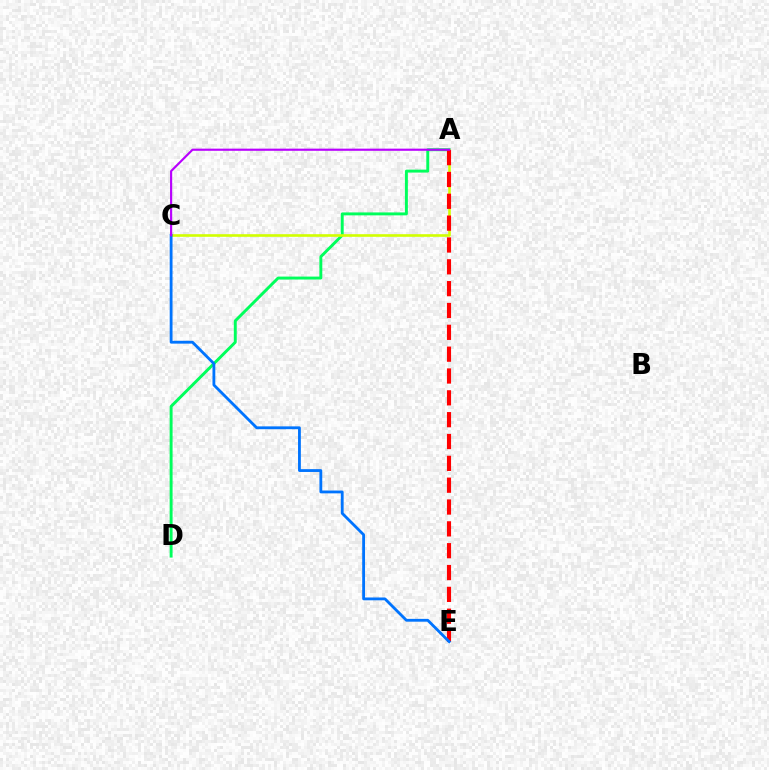{('A', 'D'): [{'color': '#00ff5c', 'line_style': 'solid', 'thickness': 2.11}], ('A', 'C'): [{'color': '#d1ff00', 'line_style': 'solid', 'thickness': 1.89}, {'color': '#b900ff', 'line_style': 'solid', 'thickness': 1.55}], ('A', 'E'): [{'color': '#ff0000', 'line_style': 'dashed', 'thickness': 2.97}], ('C', 'E'): [{'color': '#0074ff', 'line_style': 'solid', 'thickness': 2.03}]}